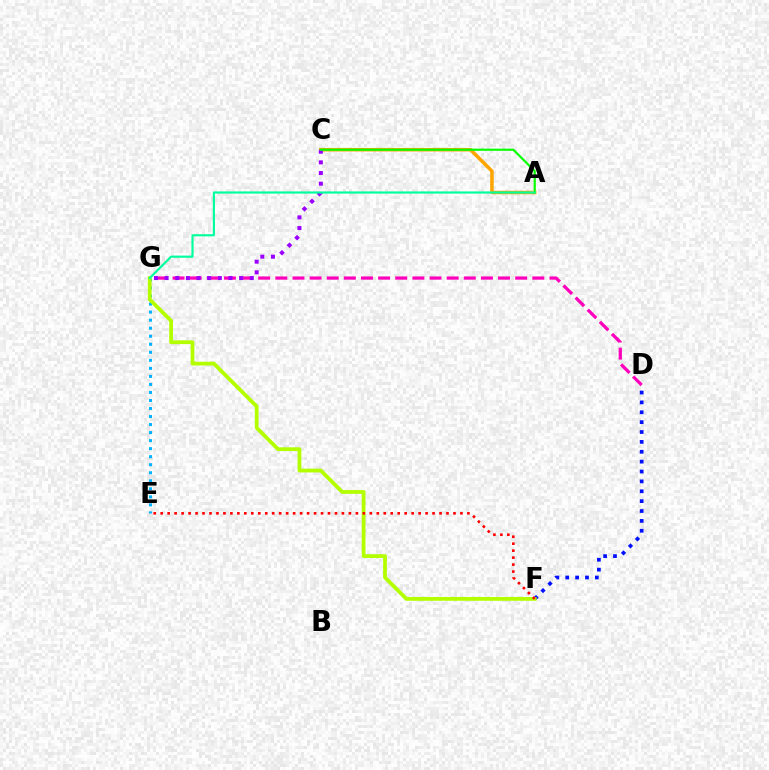{('E', 'G'): [{'color': '#00b5ff', 'line_style': 'dotted', 'thickness': 2.18}], ('D', 'F'): [{'color': '#0010ff', 'line_style': 'dotted', 'thickness': 2.68}], ('D', 'G'): [{'color': '#ff00bd', 'line_style': 'dashed', 'thickness': 2.33}], ('A', 'C'): [{'color': '#ffa500', 'line_style': 'solid', 'thickness': 2.53}, {'color': '#08ff00', 'line_style': 'solid', 'thickness': 1.58}], ('F', 'G'): [{'color': '#b3ff00', 'line_style': 'solid', 'thickness': 2.73}], ('E', 'F'): [{'color': '#ff0000', 'line_style': 'dotted', 'thickness': 1.89}], ('C', 'G'): [{'color': '#9b00ff', 'line_style': 'dotted', 'thickness': 2.89}], ('A', 'G'): [{'color': '#00ff9d', 'line_style': 'solid', 'thickness': 1.55}]}